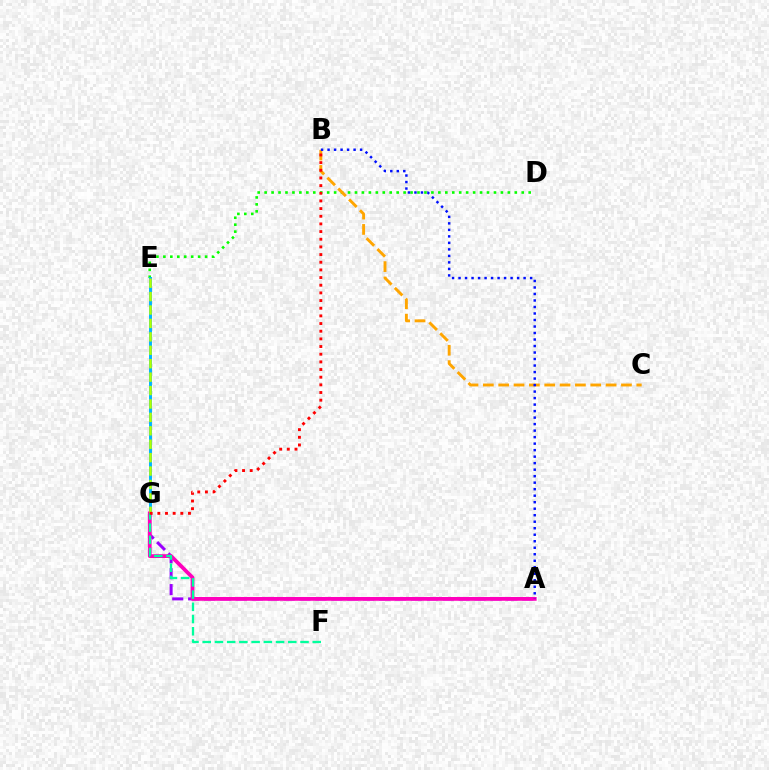{('A', 'G'): [{'color': '#9b00ff', 'line_style': 'dashed', 'thickness': 2.16}, {'color': '#ff00bd', 'line_style': 'solid', 'thickness': 2.72}], ('D', 'E'): [{'color': '#08ff00', 'line_style': 'dotted', 'thickness': 1.89}], ('E', 'G'): [{'color': '#00b5ff', 'line_style': 'solid', 'thickness': 2.12}, {'color': '#b3ff00', 'line_style': 'dashed', 'thickness': 1.82}], ('B', 'C'): [{'color': '#ffa500', 'line_style': 'dashed', 'thickness': 2.08}], ('A', 'B'): [{'color': '#0010ff', 'line_style': 'dotted', 'thickness': 1.77}], ('F', 'G'): [{'color': '#00ff9d', 'line_style': 'dashed', 'thickness': 1.66}], ('B', 'G'): [{'color': '#ff0000', 'line_style': 'dotted', 'thickness': 2.08}]}